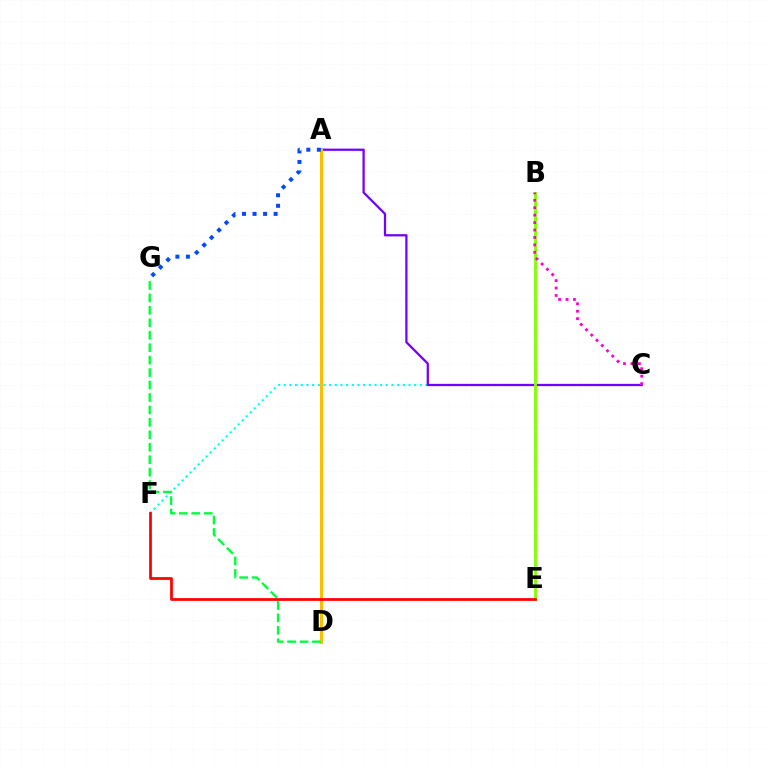{('C', 'F'): [{'color': '#00fff6', 'line_style': 'dotted', 'thickness': 1.54}], ('A', 'C'): [{'color': '#7200ff', 'line_style': 'solid', 'thickness': 1.62}], ('A', 'D'): [{'color': '#ffbd00', 'line_style': 'solid', 'thickness': 2.17}], ('A', 'G'): [{'color': '#004bff', 'line_style': 'dotted', 'thickness': 2.86}], ('B', 'E'): [{'color': '#84ff00', 'line_style': 'solid', 'thickness': 2.04}], ('D', 'G'): [{'color': '#00ff39', 'line_style': 'dashed', 'thickness': 1.69}], ('E', 'F'): [{'color': '#ff0000', 'line_style': 'solid', 'thickness': 1.98}], ('B', 'C'): [{'color': '#ff00cf', 'line_style': 'dotted', 'thickness': 2.02}]}